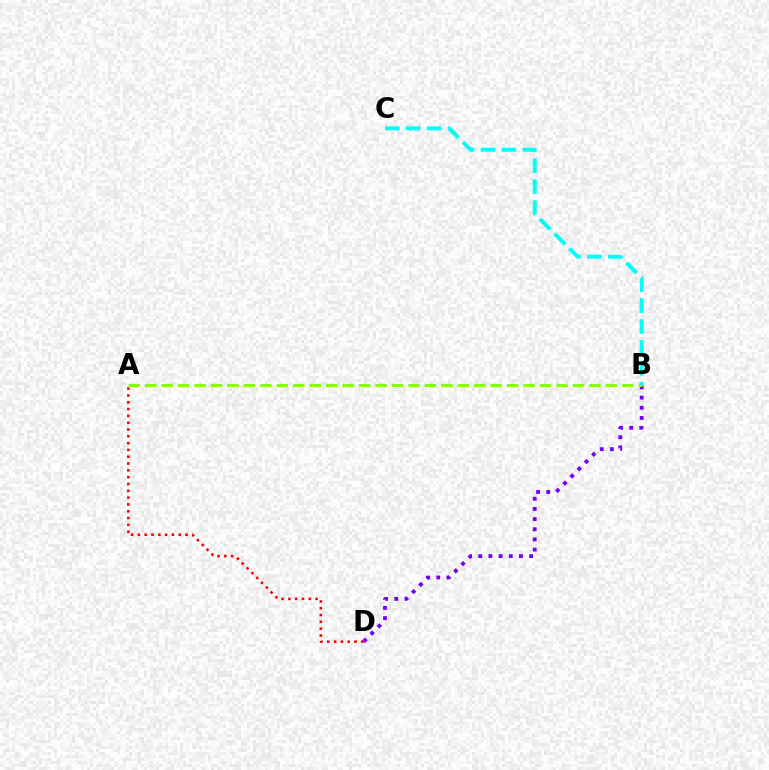{('B', 'D'): [{'color': '#7200ff', 'line_style': 'dotted', 'thickness': 2.76}], ('A', 'D'): [{'color': '#ff0000', 'line_style': 'dotted', 'thickness': 1.85}], ('A', 'B'): [{'color': '#84ff00', 'line_style': 'dashed', 'thickness': 2.24}], ('B', 'C'): [{'color': '#00fff6', 'line_style': 'dashed', 'thickness': 2.84}]}